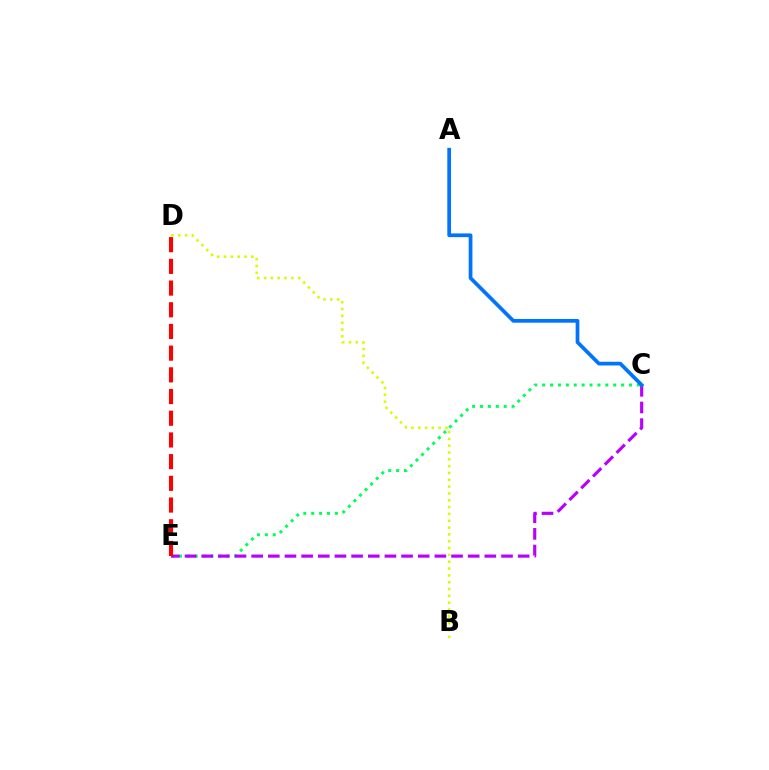{('C', 'E'): [{'color': '#00ff5c', 'line_style': 'dotted', 'thickness': 2.14}, {'color': '#b900ff', 'line_style': 'dashed', 'thickness': 2.26}], ('A', 'C'): [{'color': '#0074ff', 'line_style': 'solid', 'thickness': 2.68}], ('B', 'D'): [{'color': '#d1ff00', 'line_style': 'dotted', 'thickness': 1.86}], ('D', 'E'): [{'color': '#ff0000', 'line_style': 'dashed', 'thickness': 2.95}]}